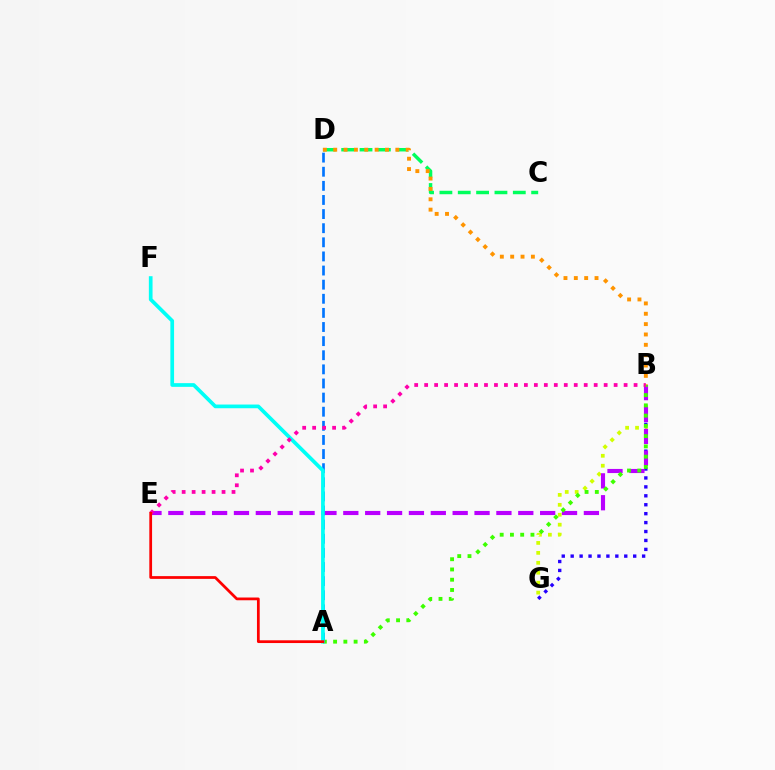{('B', 'G'): [{'color': '#2500ff', 'line_style': 'dotted', 'thickness': 2.43}, {'color': '#d1ff00', 'line_style': 'dotted', 'thickness': 2.7}], ('B', 'E'): [{'color': '#b900ff', 'line_style': 'dashed', 'thickness': 2.97}, {'color': '#ff00ac', 'line_style': 'dotted', 'thickness': 2.71}], ('C', 'D'): [{'color': '#00ff5c', 'line_style': 'dashed', 'thickness': 2.49}], ('A', 'B'): [{'color': '#3dff00', 'line_style': 'dotted', 'thickness': 2.79}], ('A', 'D'): [{'color': '#0074ff', 'line_style': 'dashed', 'thickness': 1.92}], ('A', 'F'): [{'color': '#00fff6', 'line_style': 'solid', 'thickness': 2.66}], ('B', 'D'): [{'color': '#ff9400', 'line_style': 'dotted', 'thickness': 2.81}], ('A', 'E'): [{'color': '#ff0000', 'line_style': 'solid', 'thickness': 1.98}]}